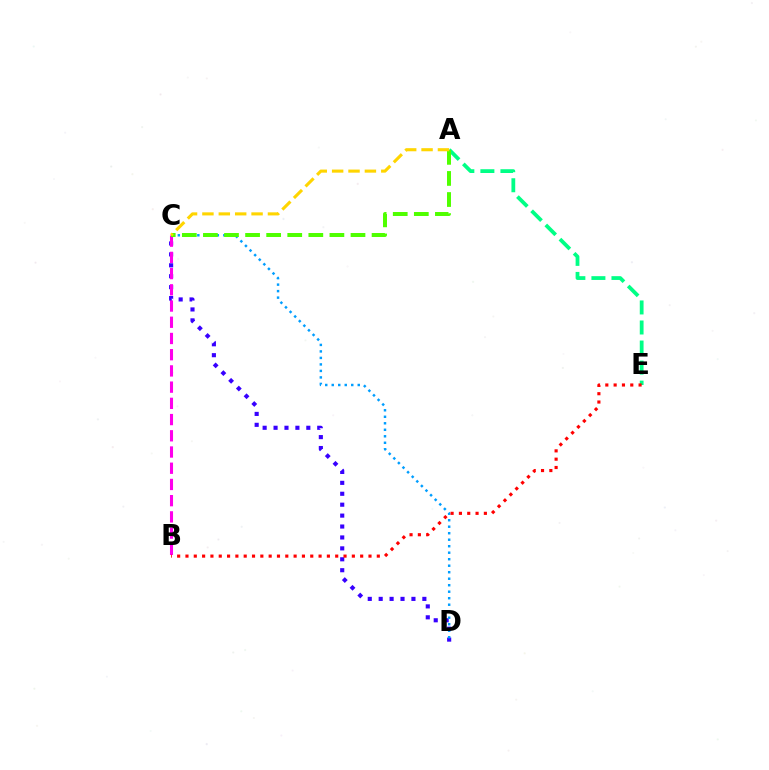{('A', 'E'): [{'color': '#00ff86', 'line_style': 'dashed', 'thickness': 2.72}], ('C', 'D'): [{'color': '#3700ff', 'line_style': 'dotted', 'thickness': 2.97}, {'color': '#009eff', 'line_style': 'dotted', 'thickness': 1.77}], ('B', 'C'): [{'color': '#ff00ed', 'line_style': 'dashed', 'thickness': 2.2}], ('B', 'E'): [{'color': '#ff0000', 'line_style': 'dotted', 'thickness': 2.26}], ('A', 'C'): [{'color': '#4fff00', 'line_style': 'dashed', 'thickness': 2.86}, {'color': '#ffd500', 'line_style': 'dashed', 'thickness': 2.23}]}